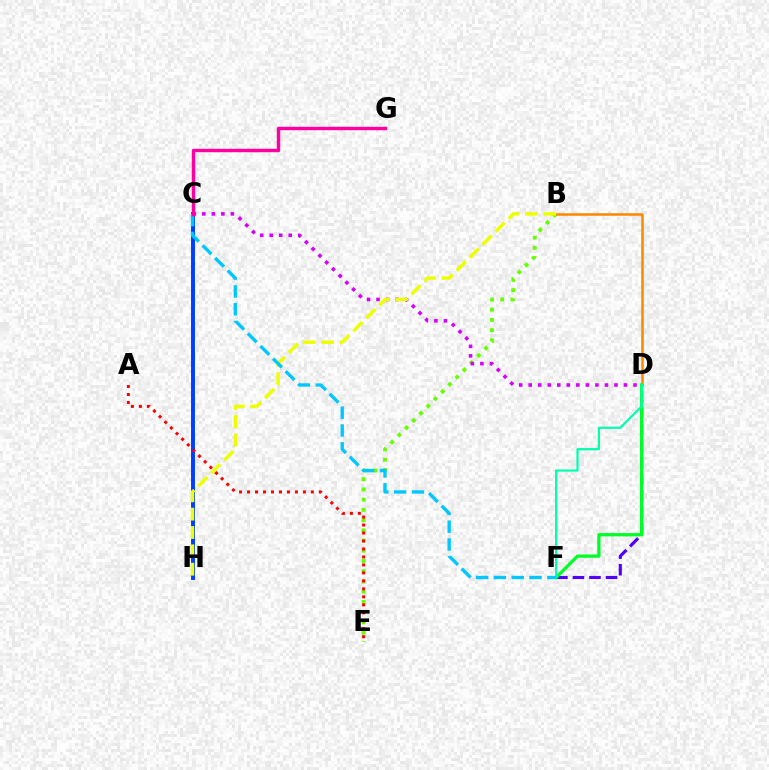{('B', 'E'): [{'color': '#66ff00', 'line_style': 'dotted', 'thickness': 2.78}], ('B', 'D'): [{'color': '#ff8800', 'line_style': 'solid', 'thickness': 1.82}], ('C', 'D'): [{'color': '#d600ff', 'line_style': 'dotted', 'thickness': 2.59}], ('D', 'F'): [{'color': '#4f00ff', 'line_style': 'dashed', 'thickness': 2.25}, {'color': '#00ff27', 'line_style': 'solid', 'thickness': 2.36}, {'color': '#00ffaf', 'line_style': 'solid', 'thickness': 1.58}], ('C', 'H'): [{'color': '#003fff', 'line_style': 'solid', 'thickness': 2.84}], ('B', 'H'): [{'color': '#eeff00', 'line_style': 'dashed', 'thickness': 2.49}], ('C', 'F'): [{'color': '#00c7ff', 'line_style': 'dashed', 'thickness': 2.42}], ('C', 'G'): [{'color': '#ff00a0', 'line_style': 'solid', 'thickness': 2.46}], ('A', 'E'): [{'color': '#ff0000', 'line_style': 'dotted', 'thickness': 2.17}]}